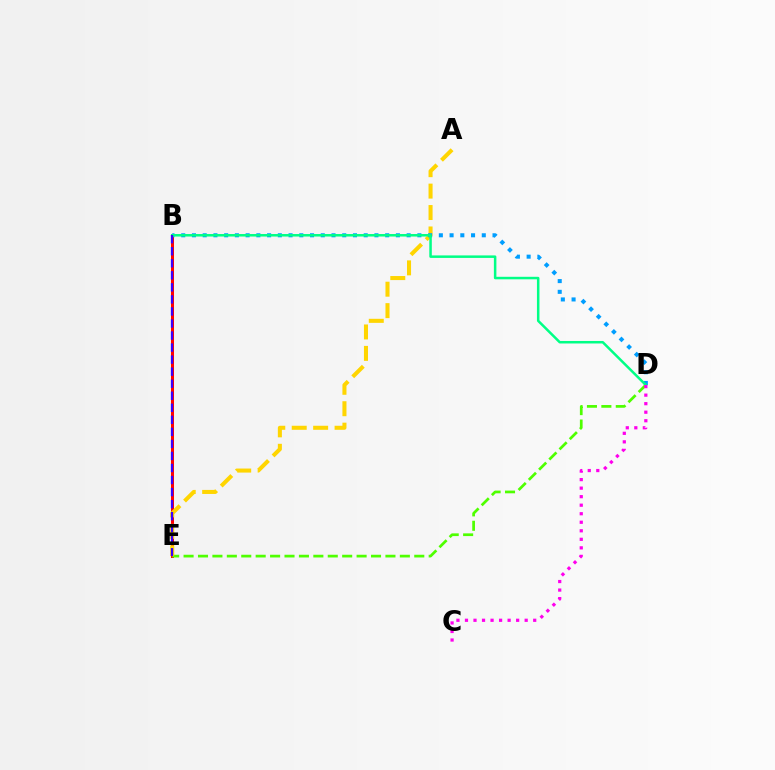{('B', 'E'): [{'color': '#ff0000', 'line_style': 'solid', 'thickness': 2.16}, {'color': '#3700ff', 'line_style': 'dashed', 'thickness': 1.64}], ('D', 'E'): [{'color': '#4fff00', 'line_style': 'dashed', 'thickness': 1.96}], ('A', 'E'): [{'color': '#ffd500', 'line_style': 'dashed', 'thickness': 2.91}], ('B', 'D'): [{'color': '#009eff', 'line_style': 'dotted', 'thickness': 2.92}, {'color': '#00ff86', 'line_style': 'solid', 'thickness': 1.81}], ('C', 'D'): [{'color': '#ff00ed', 'line_style': 'dotted', 'thickness': 2.32}]}